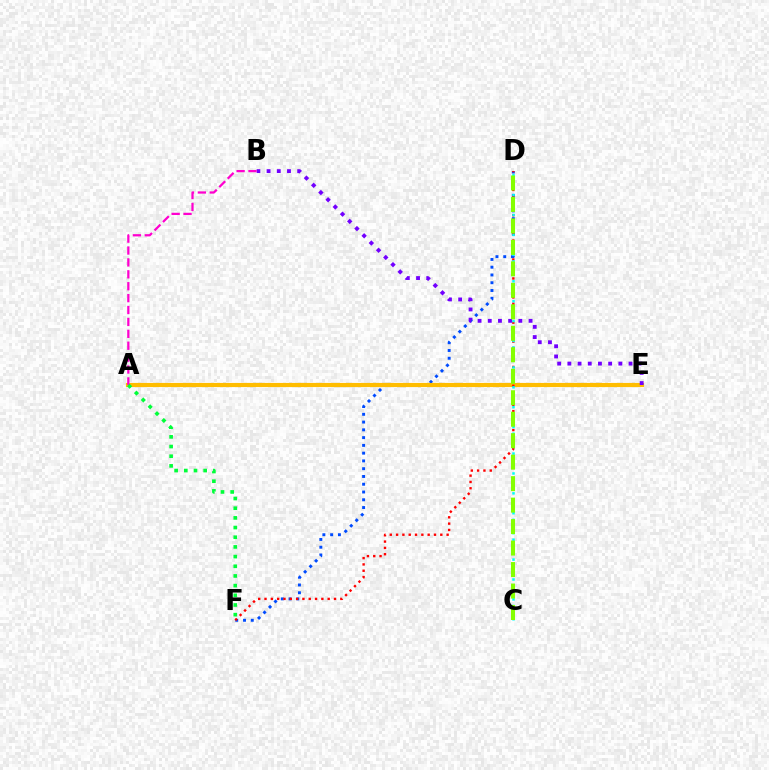{('D', 'F'): [{'color': '#004bff', 'line_style': 'dotted', 'thickness': 2.11}, {'color': '#ff0000', 'line_style': 'dotted', 'thickness': 1.72}], ('A', 'E'): [{'color': '#ffbd00', 'line_style': 'solid', 'thickness': 2.99}], ('B', 'E'): [{'color': '#7200ff', 'line_style': 'dotted', 'thickness': 2.77}], ('C', 'D'): [{'color': '#00fff6', 'line_style': 'dotted', 'thickness': 1.8}, {'color': '#84ff00', 'line_style': 'dashed', 'thickness': 2.92}], ('A', 'B'): [{'color': '#ff00cf', 'line_style': 'dashed', 'thickness': 1.62}], ('A', 'F'): [{'color': '#00ff39', 'line_style': 'dotted', 'thickness': 2.63}]}